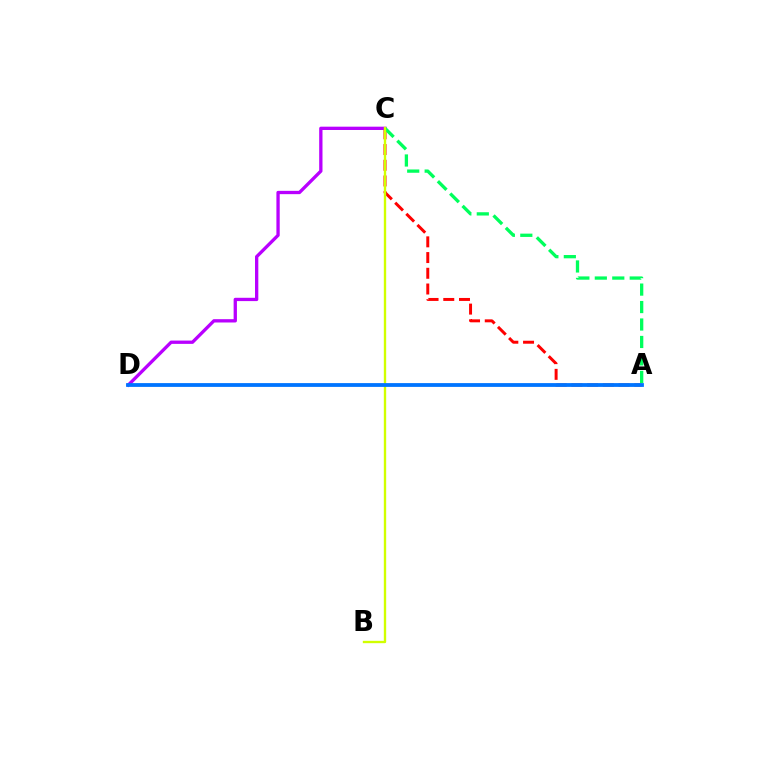{('A', 'C'): [{'color': '#ff0000', 'line_style': 'dashed', 'thickness': 2.14}, {'color': '#00ff5c', 'line_style': 'dashed', 'thickness': 2.37}], ('C', 'D'): [{'color': '#b900ff', 'line_style': 'solid', 'thickness': 2.38}], ('B', 'C'): [{'color': '#d1ff00', 'line_style': 'solid', 'thickness': 1.7}], ('A', 'D'): [{'color': '#0074ff', 'line_style': 'solid', 'thickness': 2.73}]}